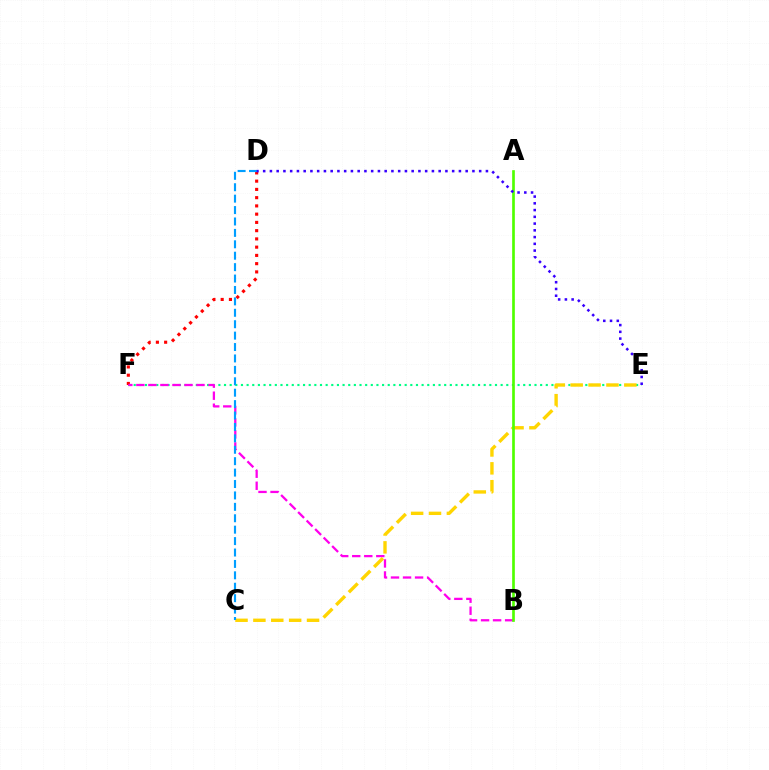{('E', 'F'): [{'color': '#00ff86', 'line_style': 'dotted', 'thickness': 1.53}], ('D', 'F'): [{'color': '#ff0000', 'line_style': 'dotted', 'thickness': 2.24}], ('B', 'F'): [{'color': '#ff00ed', 'line_style': 'dashed', 'thickness': 1.63}], ('C', 'E'): [{'color': '#ffd500', 'line_style': 'dashed', 'thickness': 2.43}], ('A', 'B'): [{'color': '#4fff00', 'line_style': 'solid', 'thickness': 1.92}], ('C', 'D'): [{'color': '#009eff', 'line_style': 'dashed', 'thickness': 1.55}], ('D', 'E'): [{'color': '#3700ff', 'line_style': 'dotted', 'thickness': 1.83}]}